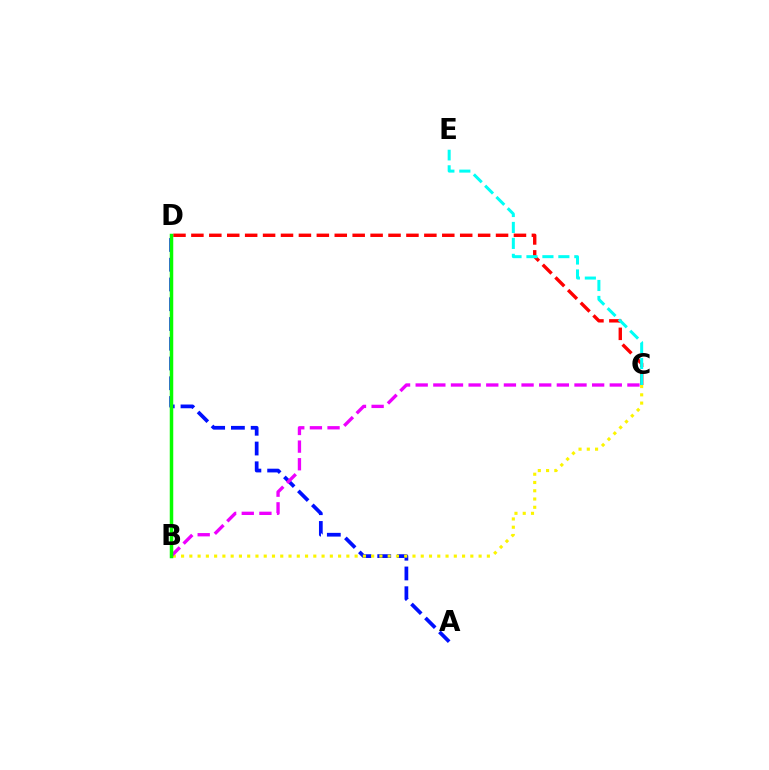{('A', 'D'): [{'color': '#0010ff', 'line_style': 'dashed', 'thickness': 2.68}], ('C', 'D'): [{'color': '#ff0000', 'line_style': 'dashed', 'thickness': 2.43}], ('C', 'E'): [{'color': '#00fff6', 'line_style': 'dashed', 'thickness': 2.17}], ('B', 'C'): [{'color': '#fcf500', 'line_style': 'dotted', 'thickness': 2.25}, {'color': '#ee00ff', 'line_style': 'dashed', 'thickness': 2.4}], ('B', 'D'): [{'color': '#08ff00', 'line_style': 'solid', 'thickness': 2.52}]}